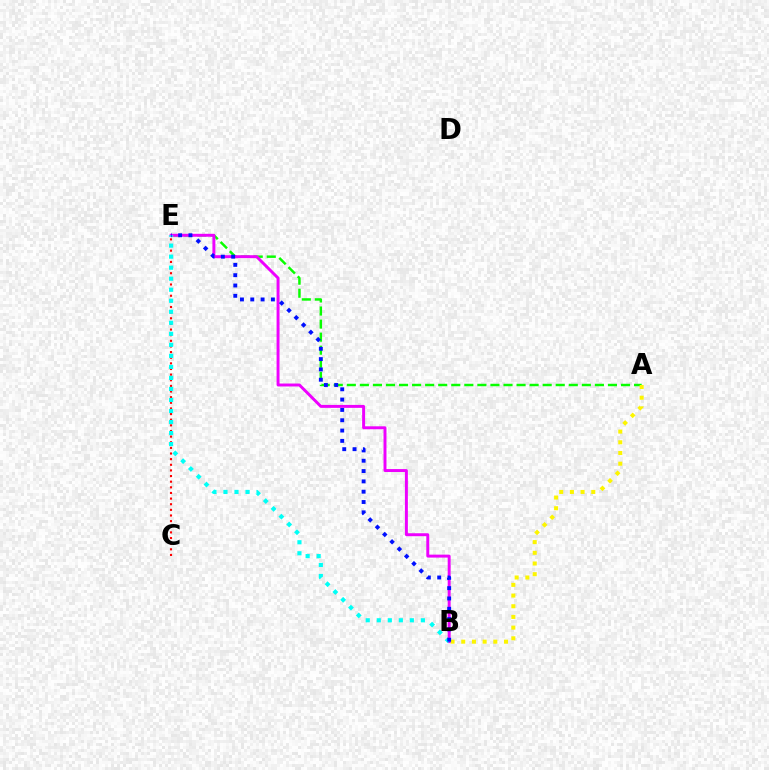{('A', 'E'): [{'color': '#08ff00', 'line_style': 'dashed', 'thickness': 1.77}], ('C', 'E'): [{'color': '#ff0000', 'line_style': 'dotted', 'thickness': 1.53}], ('A', 'B'): [{'color': '#fcf500', 'line_style': 'dotted', 'thickness': 2.9}], ('B', 'E'): [{'color': '#ee00ff', 'line_style': 'solid', 'thickness': 2.12}, {'color': '#00fff6', 'line_style': 'dotted', 'thickness': 3.0}, {'color': '#0010ff', 'line_style': 'dotted', 'thickness': 2.8}]}